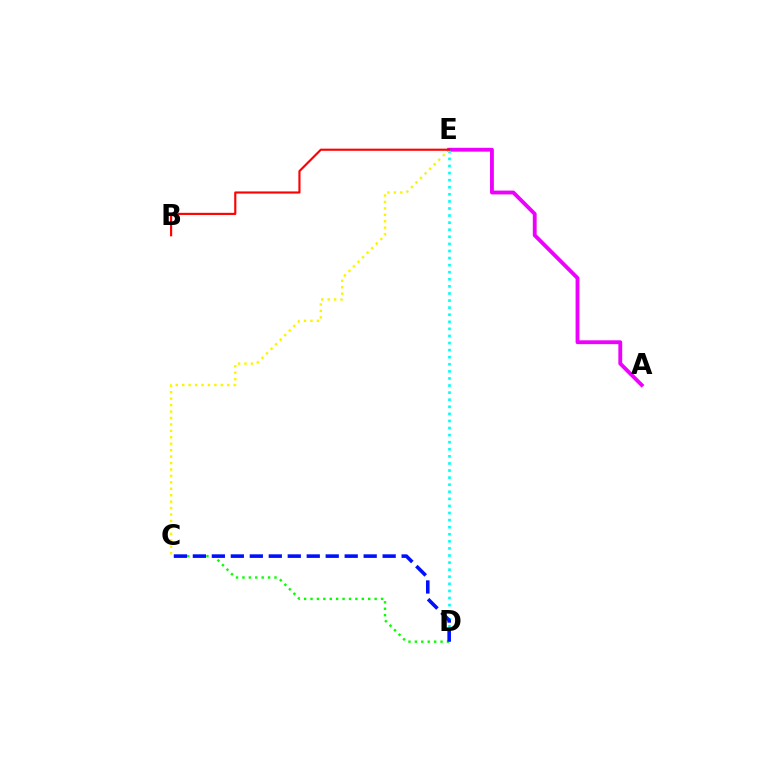{('A', 'E'): [{'color': '#ee00ff', 'line_style': 'solid', 'thickness': 2.76}], ('D', 'E'): [{'color': '#00fff6', 'line_style': 'dotted', 'thickness': 1.92}], ('C', 'D'): [{'color': '#08ff00', 'line_style': 'dotted', 'thickness': 1.74}, {'color': '#0010ff', 'line_style': 'dashed', 'thickness': 2.58}], ('C', 'E'): [{'color': '#fcf500', 'line_style': 'dotted', 'thickness': 1.75}], ('B', 'E'): [{'color': '#ff0000', 'line_style': 'solid', 'thickness': 1.54}]}